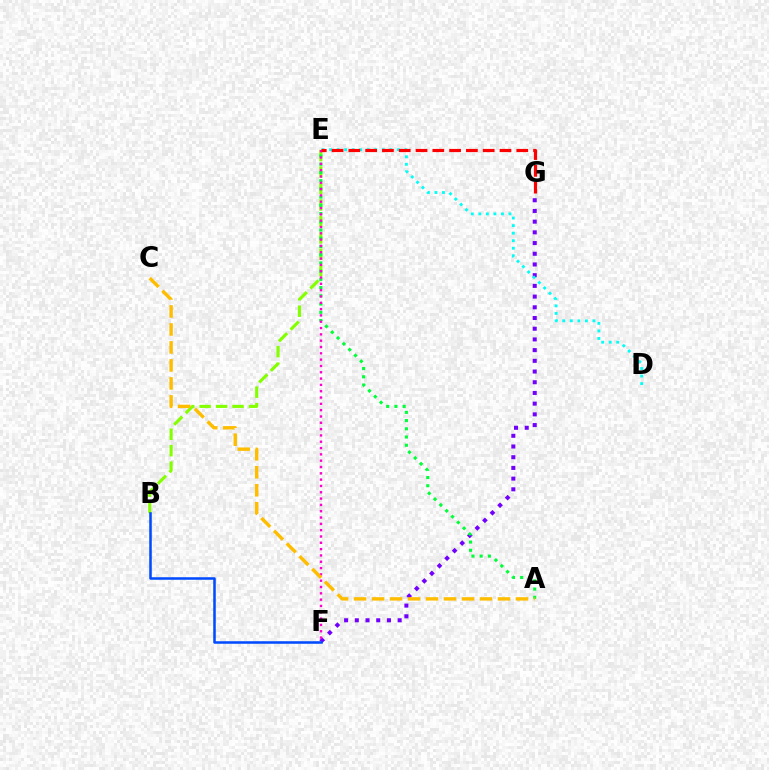{('B', 'E'): [{'color': '#84ff00', 'line_style': 'dashed', 'thickness': 2.23}], ('F', 'G'): [{'color': '#7200ff', 'line_style': 'dotted', 'thickness': 2.91}], ('B', 'F'): [{'color': '#004bff', 'line_style': 'solid', 'thickness': 1.83}], ('A', 'E'): [{'color': '#00ff39', 'line_style': 'dotted', 'thickness': 2.23}], ('D', 'E'): [{'color': '#00fff6', 'line_style': 'dotted', 'thickness': 2.05}], ('E', 'F'): [{'color': '#ff00cf', 'line_style': 'dotted', 'thickness': 1.72}], ('A', 'C'): [{'color': '#ffbd00', 'line_style': 'dashed', 'thickness': 2.44}], ('E', 'G'): [{'color': '#ff0000', 'line_style': 'dashed', 'thickness': 2.28}]}